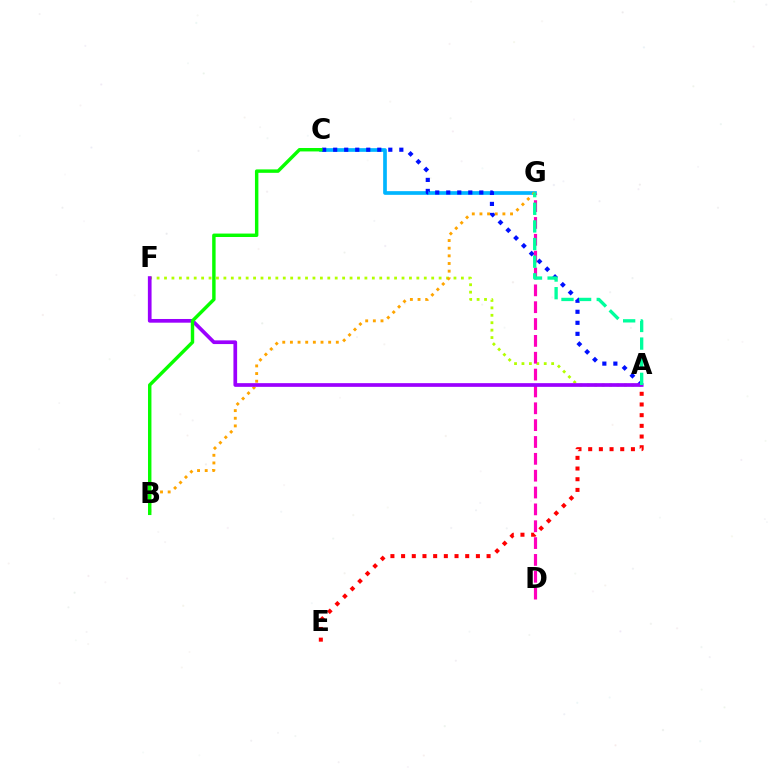{('C', 'G'): [{'color': '#00b5ff', 'line_style': 'solid', 'thickness': 2.65}], ('A', 'F'): [{'color': '#b3ff00', 'line_style': 'dotted', 'thickness': 2.02}, {'color': '#9b00ff', 'line_style': 'solid', 'thickness': 2.66}], ('A', 'E'): [{'color': '#ff0000', 'line_style': 'dotted', 'thickness': 2.9}], ('A', 'C'): [{'color': '#0010ff', 'line_style': 'dotted', 'thickness': 3.0}], ('D', 'G'): [{'color': '#ff00bd', 'line_style': 'dashed', 'thickness': 2.29}], ('B', 'G'): [{'color': '#ffa500', 'line_style': 'dotted', 'thickness': 2.08}], ('A', 'G'): [{'color': '#00ff9d', 'line_style': 'dashed', 'thickness': 2.4}], ('B', 'C'): [{'color': '#08ff00', 'line_style': 'solid', 'thickness': 2.47}]}